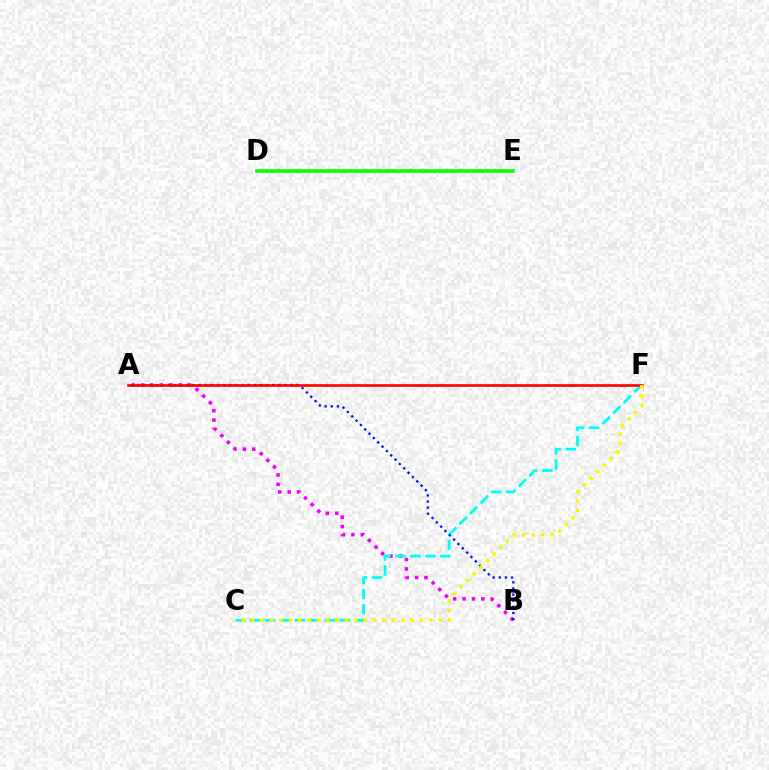{('A', 'B'): [{'color': '#ee00ff', 'line_style': 'dotted', 'thickness': 2.55}, {'color': '#0010ff', 'line_style': 'dotted', 'thickness': 1.67}], ('C', 'F'): [{'color': '#00fff6', 'line_style': 'dashed', 'thickness': 2.03}, {'color': '#fcf500', 'line_style': 'dotted', 'thickness': 2.55}], ('D', 'E'): [{'color': '#08ff00', 'line_style': 'solid', 'thickness': 2.61}], ('A', 'F'): [{'color': '#ff0000', 'line_style': 'solid', 'thickness': 1.9}]}